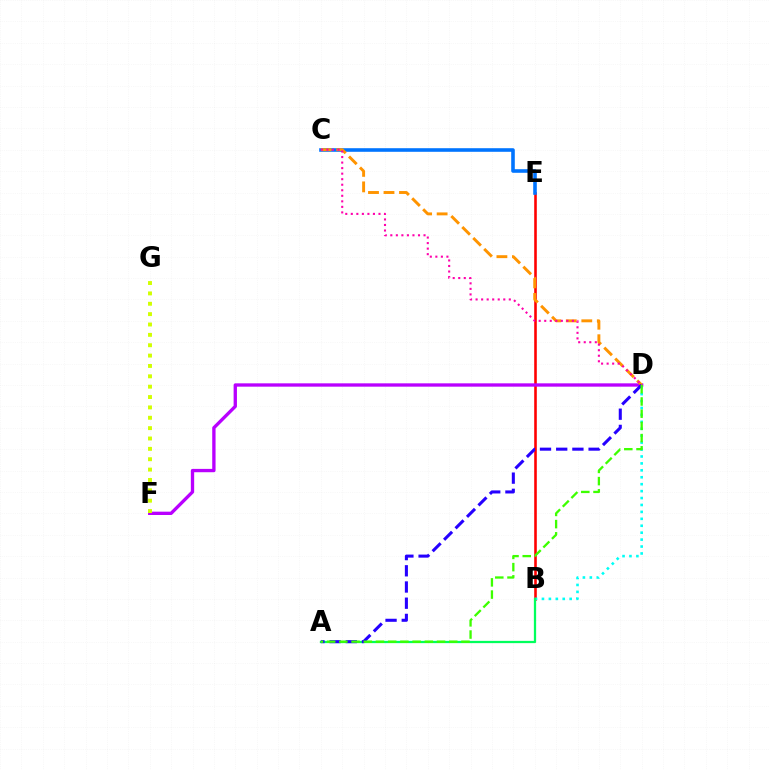{('B', 'E'): [{'color': '#ff0000', 'line_style': 'solid', 'thickness': 1.87}], ('D', 'F'): [{'color': '#b900ff', 'line_style': 'solid', 'thickness': 2.4}], ('B', 'D'): [{'color': '#00fff6', 'line_style': 'dotted', 'thickness': 1.88}], ('A', 'B'): [{'color': '#00ff5c', 'line_style': 'solid', 'thickness': 1.63}], ('C', 'E'): [{'color': '#0074ff', 'line_style': 'solid', 'thickness': 2.59}], ('C', 'D'): [{'color': '#ff9400', 'line_style': 'dashed', 'thickness': 2.11}, {'color': '#ff00ac', 'line_style': 'dotted', 'thickness': 1.5}], ('A', 'D'): [{'color': '#2500ff', 'line_style': 'dashed', 'thickness': 2.2}, {'color': '#3dff00', 'line_style': 'dashed', 'thickness': 1.66}], ('F', 'G'): [{'color': '#d1ff00', 'line_style': 'dotted', 'thickness': 2.82}]}